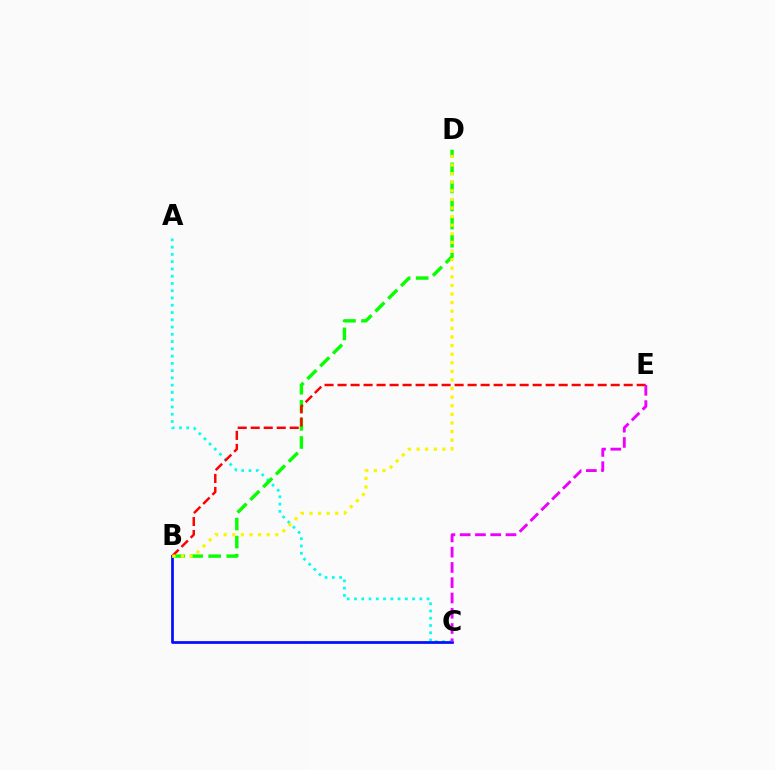{('A', 'C'): [{'color': '#00fff6', 'line_style': 'dotted', 'thickness': 1.97}], ('B', 'C'): [{'color': '#0010ff', 'line_style': 'solid', 'thickness': 1.97}], ('B', 'D'): [{'color': '#08ff00', 'line_style': 'dashed', 'thickness': 2.46}, {'color': '#fcf500', 'line_style': 'dotted', 'thickness': 2.34}], ('B', 'E'): [{'color': '#ff0000', 'line_style': 'dashed', 'thickness': 1.77}], ('C', 'E'): [{'color': '#ee00ff', 'line_style': 'dashed', 'thickness': 2.07}]}